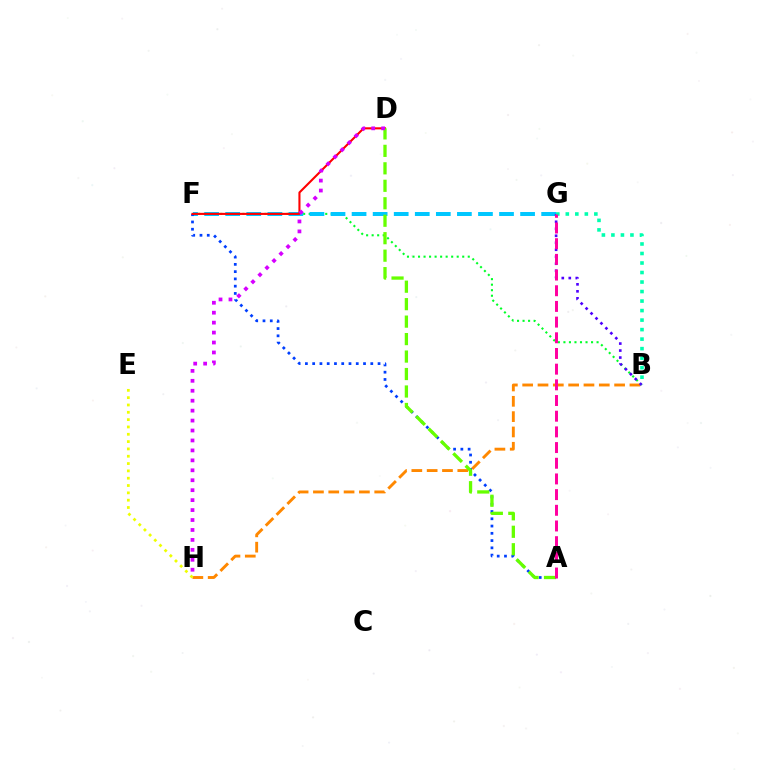{('B', 'F'): [{'color': '#00ff27', 'line_style': 'dotted', 'thickness': 1.5}], ('B', 'H'): [{'color': '#ff8800', 'line_style': 'dashed', 'thickness': 2.08}], ('F', 'G'): [{'color': '#00c7ff', 'line_style': 'dashed', 'thickness': 2.86}], ('A', 'F'): [{'color': '#003fff', 'line_style': 'dotted', 'thickness': 1.97}], ('D', 'F'): [{'color': '#ff0000', 'line_style': 'solid', 'thickness': 1.51}], ('B', 'G'): [{'color': '#4f00ff', 'line_style': 'dotted', 'thickness': 1.9}, {'color': '#00ffaf', 'line_style': 'dotted', 'thickness': 2.59}], ('A', 'D'): [{'color': '#66ff00', 'line_style': 'dashed', 'thickness': 2.37}], ('D', 'H'): [{'color': '#d600ff', 'line_style': 'dotted', 'thickness': 2.7}], ('E', 'H'): [{'color': '#eeff00', 'line_style': 'dotted', 'thickness': 1.99}], ('A', 'G'): [{'color': '#ff00a0', 'line_style': 'dashed', 'thickness': 2.13}]}